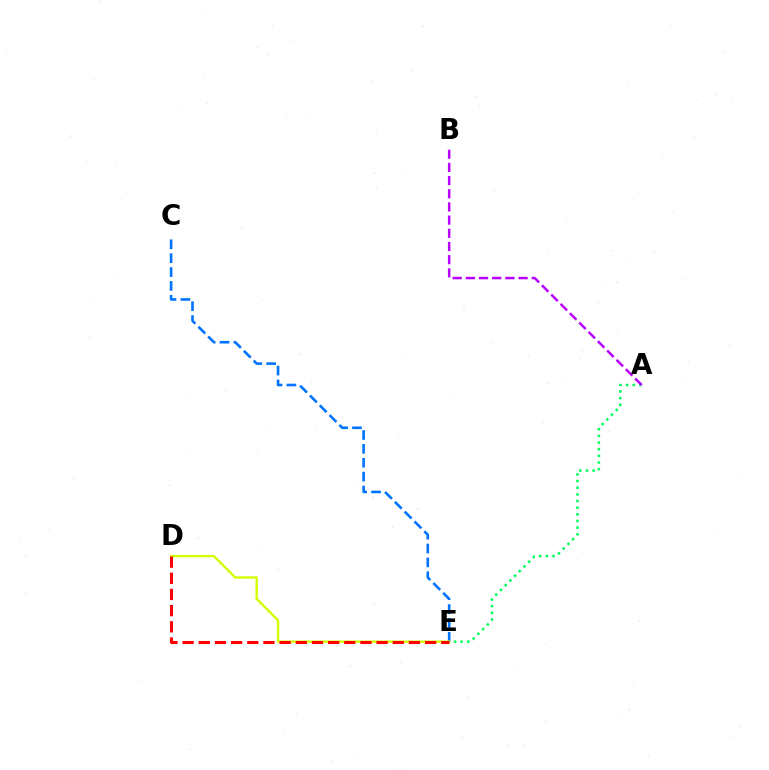{('C', 'E'): [{'color': '#0074ff', 'line_style': 'dashed', 'thickness': 1.89}], ('A', 'E'): [{'color': '#00ff5c', 'line_style': 'dotted', 'thickness': 1.81}], ('A', 'B'): [{'color': '#b900ff', 'line_style': 'dashed', 'thickness': 1.79}], ('D', 'E'): [{'color': '#d1ff00', 'line_style': 'solid', 'thickness': 1.7}, {'color': '#ff0000', 'line_style': 'dashed', 'thickness': 2.2}]}